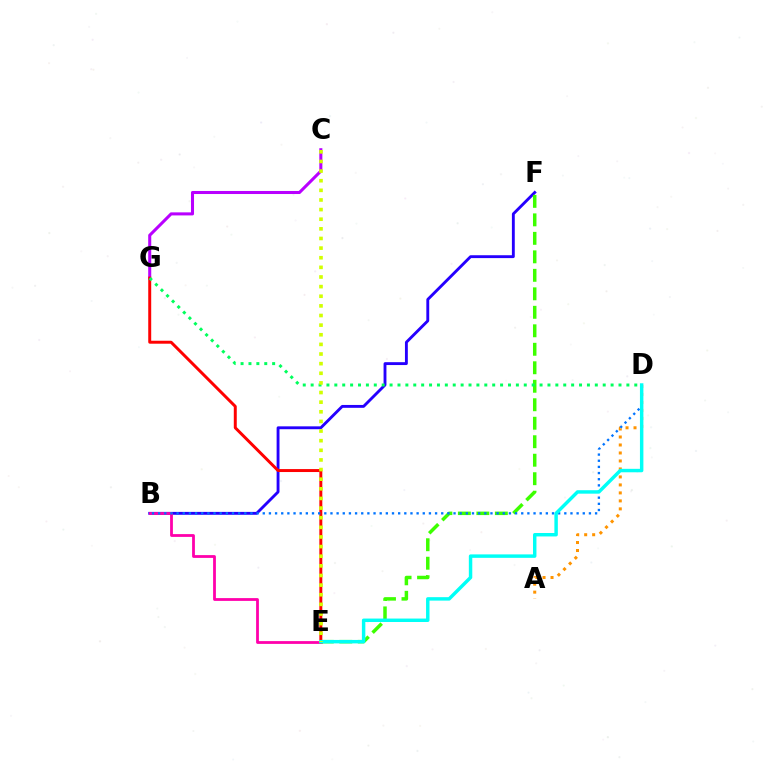{('B', 'F'): [{'color': '#2500ff', 'line_style': 'solid', 'thickness': 2.07}], ('C', 'G'): [{'color': '#b900ff', 'line_style': 'solid', 'thickness': 2.2}], ('A', 'D'): [{'color': '#ff9400', 'line_style': 'dotted', 'thickness': 2.17}], ('B', 'E'): [{'color': '#ff00ac', 'line_style': 'solid', 'thickness': 2.01}], ('E', 'G'): [{'color': '#ff0000', 'line_style': 'solid', 'thickness': 2.13}], ('E', 'F'): [{'color': '#3dff00', 'line_style': 'dashed', 'thickness': 2.51}], ('B', 'D'): [{'color': '#0074ff', 'line_style': 'dotted', 'thickness': 1.67}], ('D', 'E'): [{'color': '#00fff6', 'line_style': 'solid', 'thickness': 2.48}], ('D', 'G'): [{'color': '#00ff5c', 'line_style': 'dotted', 'thickness': 2.14}], ('C', 'E'): [{'color': '#d1ff00', 'line_style': 'dotted', 'thickness': 2.62}]}